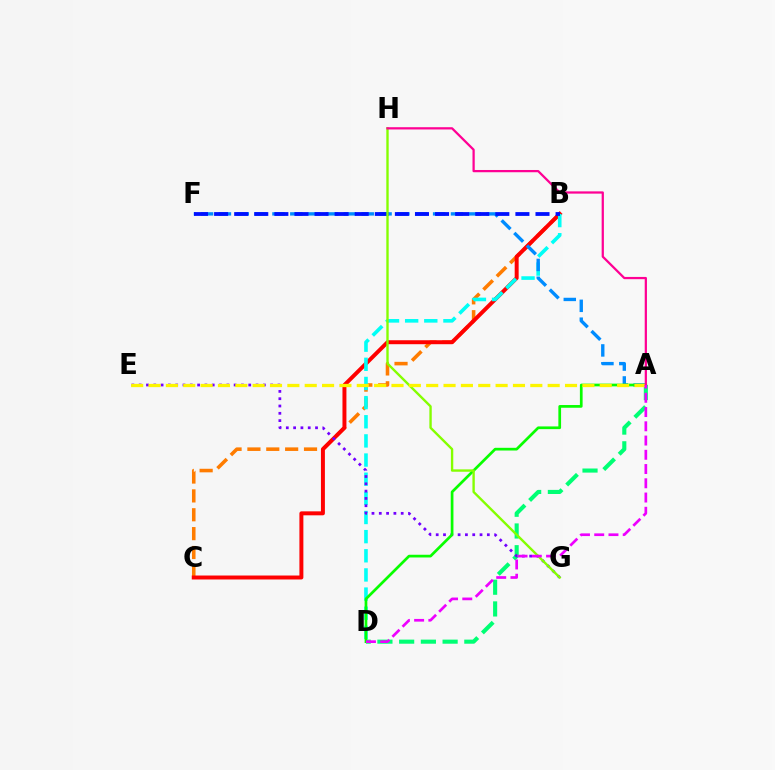{('B', 'C'): [{'color': '#ff7c00', 'line_style': 'dashed', 'thickness': 2.56}, {'color': '#ff0000', 'line_style': 'solid', 'thickness': 2.85}], ('B', 'D'): [{'color': '#00fff6', 'line_style': 'dashed', 'thickness': 2.6}], ('A', 'F'): [{'color': '#008cff', 'line_style': 'dashed', 'thickness': 2.42}], ('A', 'D'): [{'color': '#00ff74', 'line_style': 'dashed', 'thickness': 2.95}, {'color': '#08ff00', 'line_style': 'solid', 'thickness': 1.95}, {'color': '#ee00ff', 'line_style': 'dashed', 'thickness': 1.94}], ('E', 'G'): [{'color': '#7200ff', 'line_style': 'dotted', 'thickness': 1.98}], ('B', 'F'): [{'color': '#0010ff', 'line_style': 'dashed', 'thickness': 2.73}], ('G', 'H'): [{'color': '#84ff00', 'line_style': 'solid', 'thickness': 1.71}], ('A', 'E'): [{'color': '#fcf500', 'line_style': 'dashed', 'thickness': 2.36}], ('A', 'H'): [{'color': '#ff0094', 'line_style': 'solid', 'thickness': 1.62}]}